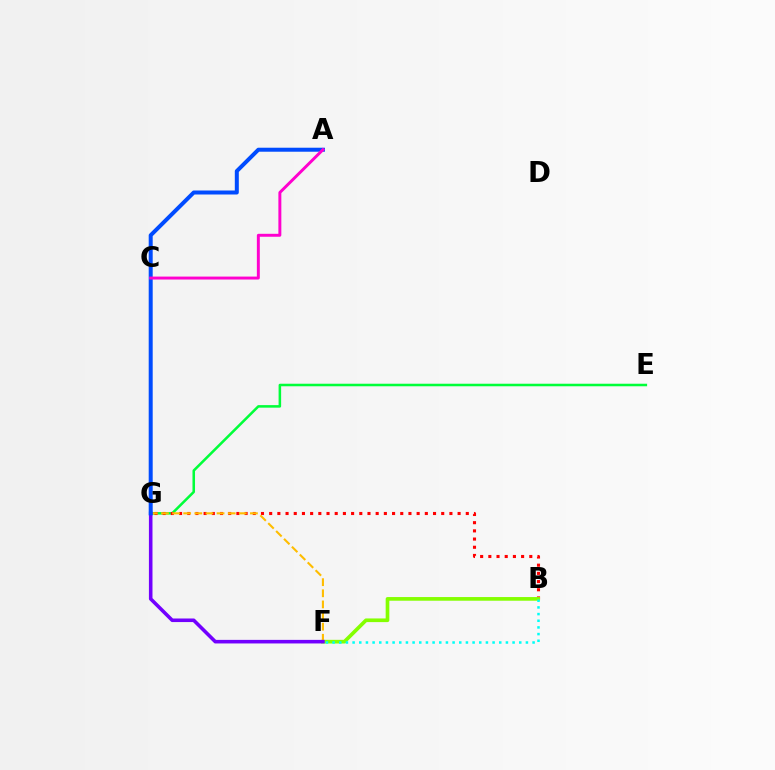{('E', 'G'): [{'color': '#00ff39', 'line_style': 'solid', 'thickness': 1.83}], ('B', 'G'): [{'color': '#ff0000', 'line_style': 'dotted', 'thickness': 2.23}], ('B', 'F'): [{'color': '#84ff00', 'line_style': 'solid', 'thickness': 2.64}, {'color': '#00fff6', 'line_style': 'dotted', 'thickness': 1.81}], ('F', 'G'): [{'color': '#ffbd00', 'line_style': 'dashed', 'thickness': 1.51}, {'color': '#7200ff', 'line_style': 'solid', 'thickness': 2.57}], ('A', 'G'): [{'color': '#004bff', 'line_style': 'solid', 'thickness': 2.88}], ('A', 'C'): [{'color': '#ff00cf', 'line_style': 'solid', 'thickness': 2.12}]}